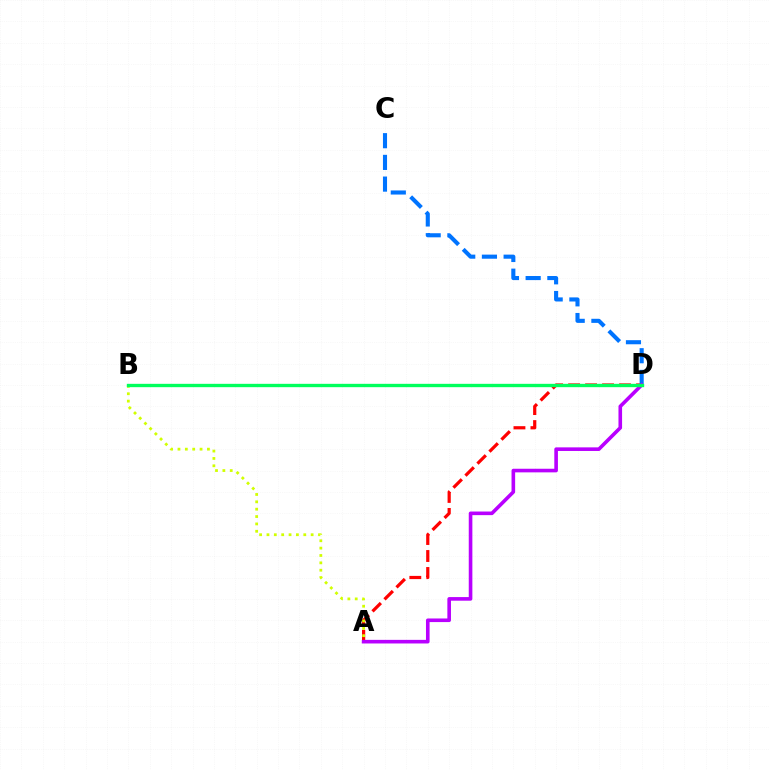{('A', 'D'): [{'color': '#ff0000', 'line_style': 'dashed', 'thickness': 2.31}, {'color': '#b900ff', 'line_style': 'solid', 'thickness': 2.6}], ('A', 'B'): [{'color': '#d1ff00', 'line_style': 'dotted', 'thickness': 2.0}], ('C', 'D'): [{'color': '#0074ff', 'line_style': 'dashed', 'thickness': 2.95}], ('B', 'D'): [{'color': '#00ff5c', 'line_style': 'solid', 'thickness': 2.41}]}